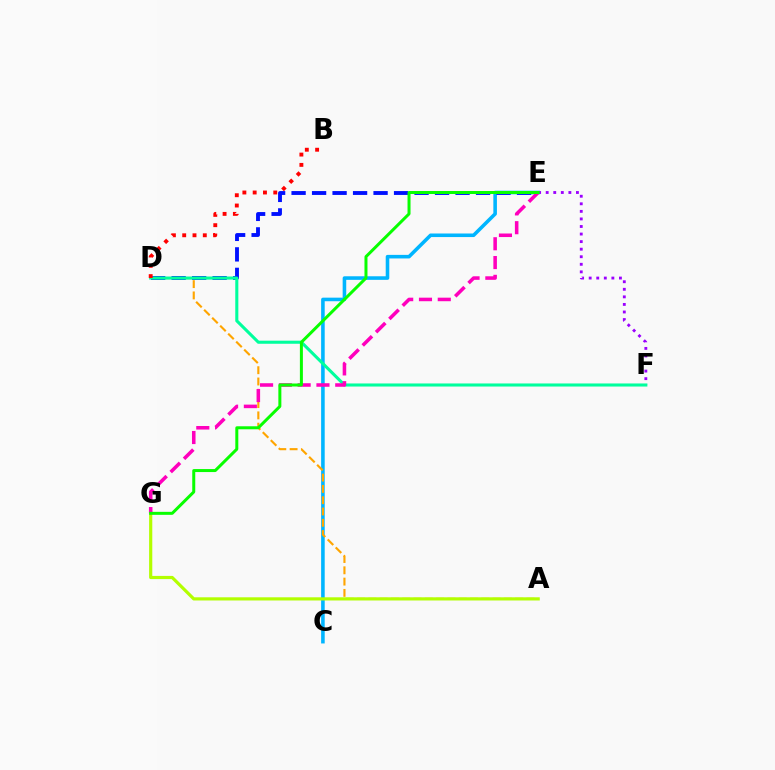{('C', 'E'): [{'color': '#00b5ff', 'line_style': 'solid', 'thickness': 2.57}], ('A', 'D'): [{'color': '#ffa500', 'line_style': 'dashed', 'thickness': 1.53}], ('D', 'E'): [{'color': '#0010ff', 'line_style': 'dashed', 'thickness': 2.78}], ('E', 'F'): [{'color': '#9b00ff', 'line_style': 'dotted', 'thickness': 2.05}], ('A', 'G'): [{'color': '#b3ff00', 'line_style': 'solid', 'thickness': 2.29}], ('D', 'F'): [{'color': '#00ff9d', 'line_style': 'solid', 'thickness': 2.22}], ('E', 'G'): [{'color': '#ff00bd', 'line_style': 'dashed', 'thickness': 2.55}, {'color': '#08ff00', 'line_style': 'solid', 'thickness': 2.16}], ('B', 'D'): [{'color': '#ff0000', 'line_style': 'dotted', 'thickness': 2.8}]}